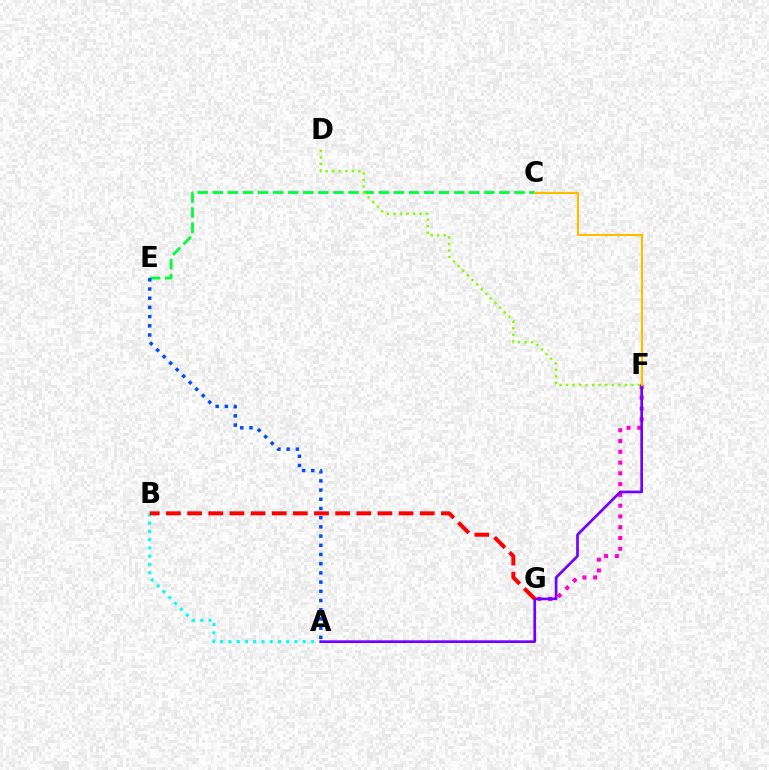{('A', 'B'): [{'color': '#00fff6', 'line_style': 'dotted', 'thickness': 2.25}], ('F', 'G'): [{'color': '#ff00cf', 'line_style': 'dotted', 'thickness': 2.93}], ('C', 'E'): [{'color': '#00ff39', 'line_style': 'dashed', 'thickness': 2.05}], ('A', 'F'): [{'color': '#7200ff', 'line_style': 'solid', 'thickness': 1.93}], ('C', 'F'): [{'color': '#ffbd00', 'line_style': 'solid', 'thickness': 1.57}], ('A', 'E'): [{'color': '#004bff', 'line_style': 'dotted', 'thickness': 2.5}], ('B', 'G'): [{'color': '#ff0000', 'line_style': 'dashed', 'thickness': 2.87}], ('D', 'F'): [{'color': '#84ff00', 'line_style': 'dotted', 'thickness': 1.77}]}